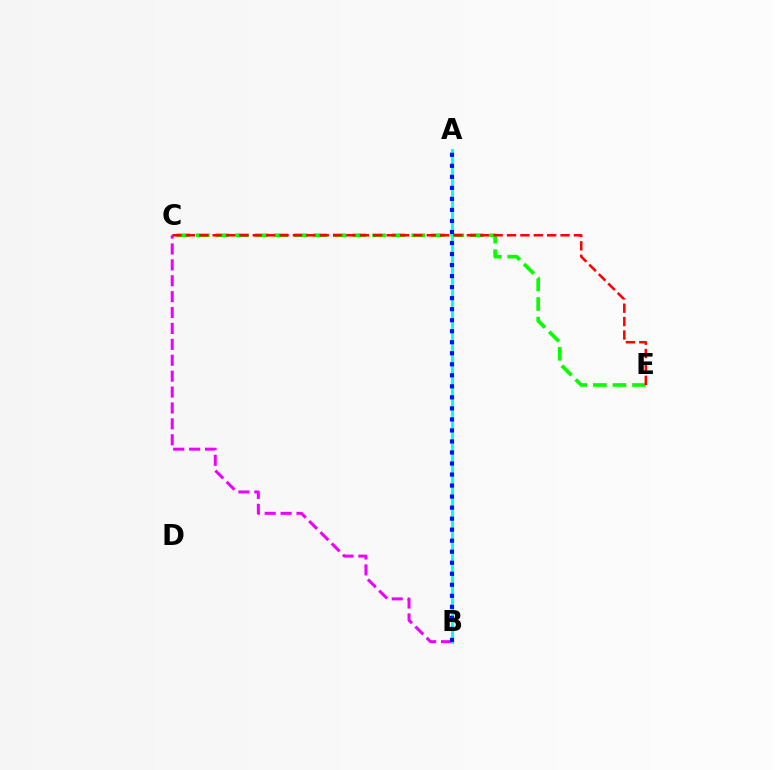{('B', 'C'): [{'color': '#ee00ff', 'line_style': 'dashed', 'thickness': 2.16}], ('C', 'E'): [{'color': '#08ff00', 'line_style': 'dashed', 'thickness': 2.66}, {'color': '#ff0000', 'line_style': 'dashed', 'thickness': 1.82}], ('A', 'B'): [{'color': '#fcf500', 'line_style': 'solid', 'thickness': 1.91}, {'color': '#00fff6', 'line_style': 'solid', 'thickness': 2.19}, {'color': '#0010ff', 'line_style': 'dotted', 'thickness': 3.0}]}